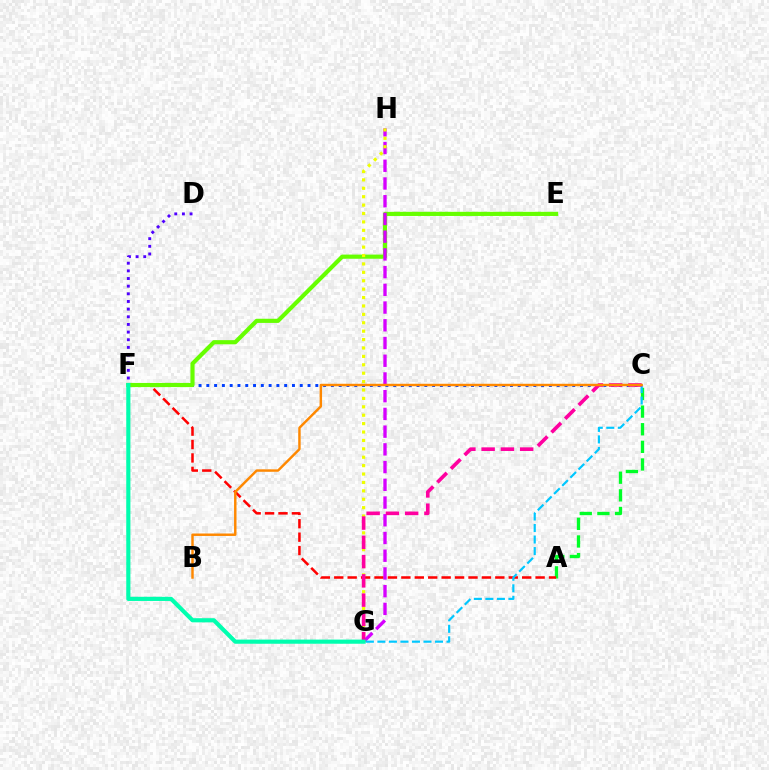{('A', 'C'): [{'color': '#00ff27', 'line_style': 'dashed', 'thickness': 2.39}], ('C', 'F'): [{'color': '#003fff', 'line_style': 'dotted', 'thickness': 2.12}], ('A', 'F'): [{'color': '#ff0000', 'line_style': 'dashed', 'thickness': 1.82}], ('E', 'F'): [{'color': '#66ff00', 'line_style': 'solid', 'thickness': 2.99}], ('D', 'F'): [{'color': '#4f00ff', 'line_style': 'dotted', 'thickness': 2.08}], ('G', 'H'): [{'color': '#d600ff', 'line_style': 'dashed', 'thickness': 2.41}, {'color': '#eeff00', 'line_style': 'dotted', 'thickness': 2.28}], ('C', 'G'): [{'color': '#00c7ff', 'line_style': 'dashed', 'thickness': 1.56}, {'color': '#ff00a0', 'line_style': 'dashed', 'thickness': 2.62}], ('B', 'C'): [{'color': '#ff8800', 'line_style': 'solid', 'thickness': 1.76}], ('F', 'G'): [{'color': '#00ffaf', 'line_style': 'solid', 'thickness': 2.99}]}